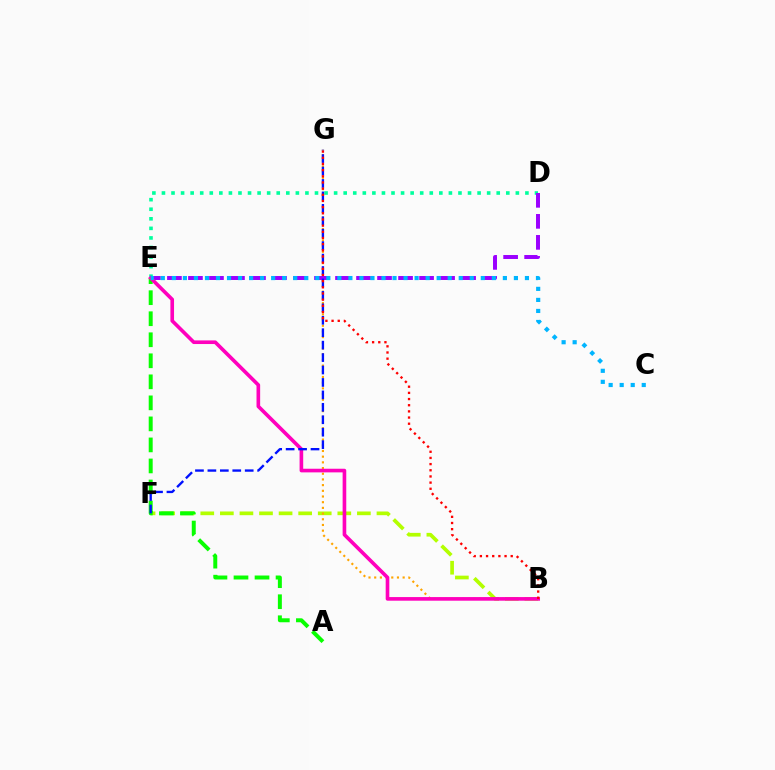{('B', 'F'): [{'color': '#b3ff00', 'line_style': 'dashed', 'thickness': 2.66}], ('A', 'E'): [{'color': '#08ff00', 'line_style': 'dashed', 'thickness': 2.86}], ('D', 'E'): [{'color': '#00ff9d', 'line_style': 'dotted', 'thickness': 2.6}, {'color': '#9b00ff', 'line_style': 'dashed', 'thickness': 2.85}], ('B', 'G'): [{'color': '#ffa500', 'line_style': 'dotted', 'thickness': 1.55}, {'color': '#ff0000', 'line_style': 'dotted', 'thickness': 1.68}], ('B', 'E'): [{'color': '#ff00bd', 'line_style': 'solid', 'thickness': 2.61}], ('F', 'G'): [{'color': '#0010ff', 'line_style': 'dashed', 'thickness': 1.69}], ('C', 'E'): [{'color': '#00b5ff', 'line_style': 'dotted', 'thickness': 3.0}]}